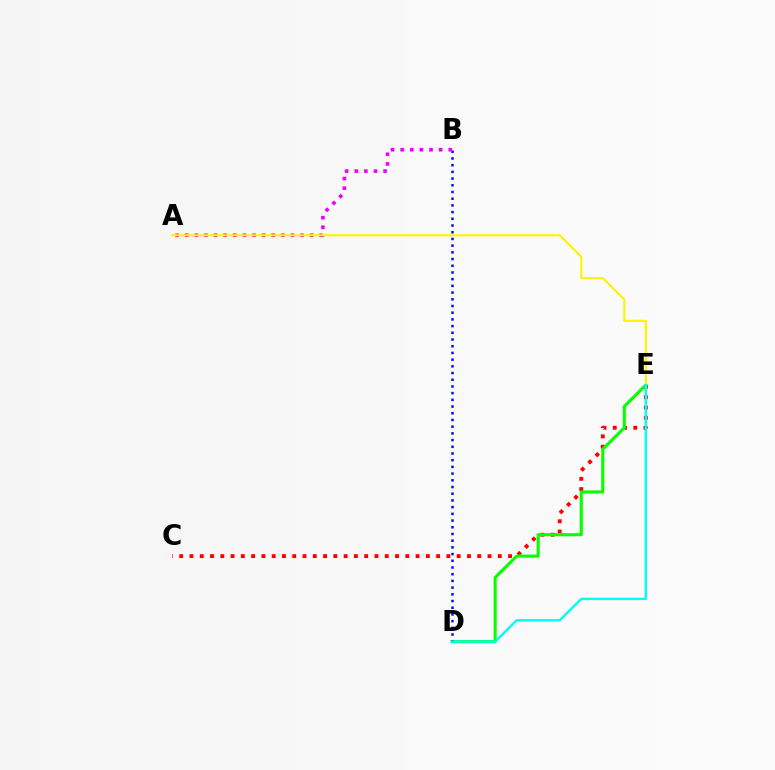{('C', 'E'): [{'color': '#ff0000', 'line_style': 'dotted', 'thickness': 2.79}], ('D', 'E'): [{'color': '#08ff00', 'line_style': 'solid', 'thickness': 2.23}, {'color': '#00fff6', 'line_style': 'solid', 'thickness': 1.71}], ('B', 'D'): [{'color': '#0010ff', 'line_style': 'dotted', 'thickness': 1.82}], ('A', 'B'): [{'color': '#ee00ff', 'line_style': 'dotted', 'thickness': 2.61}], ('A', 'E'): [{'color': '#fcf500', 'line_style': 'solid', 'thickness': 1.54}]}